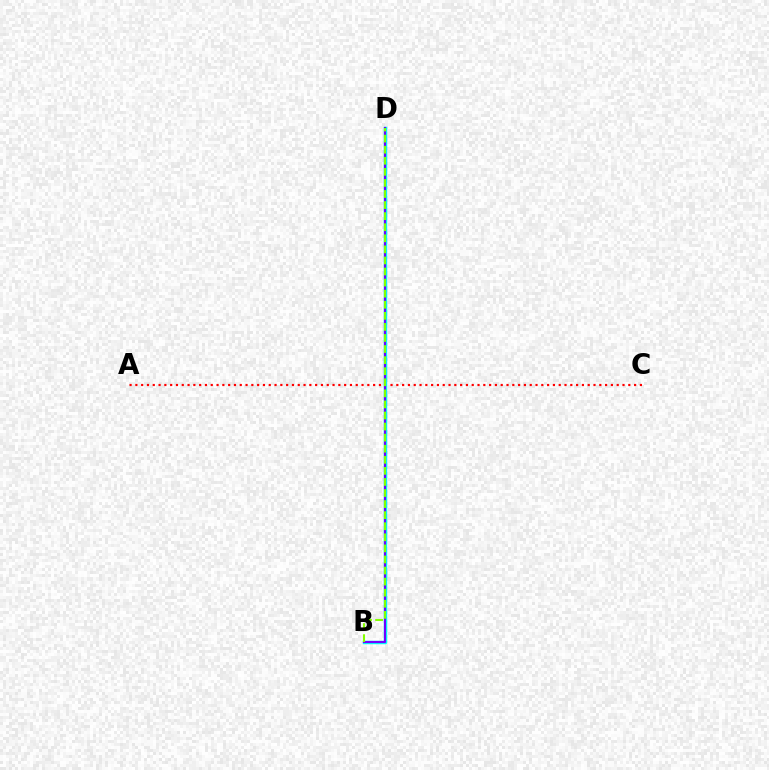{('A', 'C'): [{'color': '#ff0000', 'line_style': 'dotted', 'thickness': 1.58}], ('B', 'D'): [{'color': '#00fff6', 'line_style': 'solid', 'thickness': 2.49}, {'color': '#7200ff', 'line_style': 'solid', 'thickness': 1.53}, {'color': '#84ff00', 'line_style': 'dashed', 'thickness': 1.5}]}